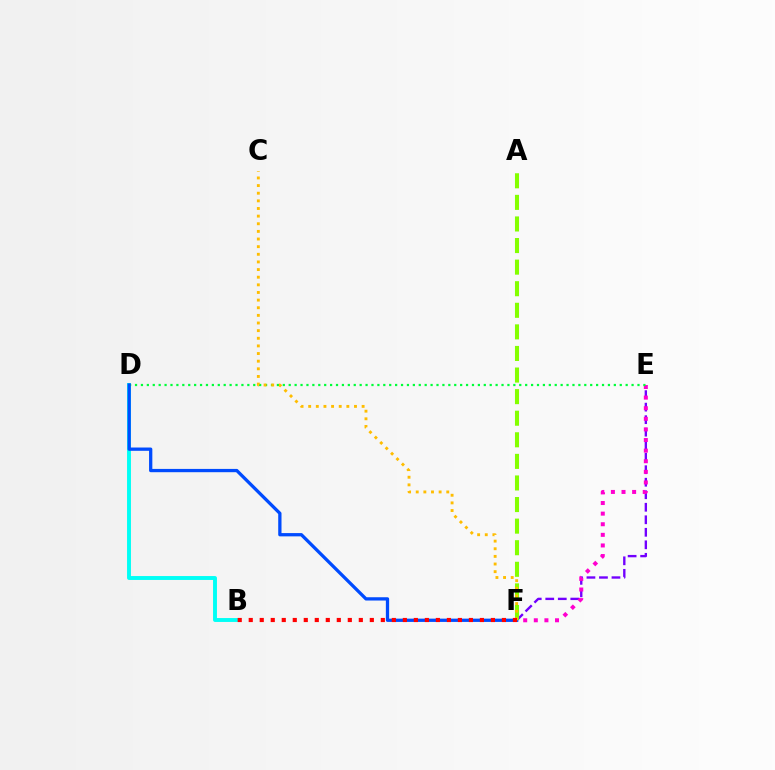{('B', 'D'): [{'color': '#00fff6', 'line_style': 'solid', 'thickness': 2.81}], ('E', 'F'): [{'color': '#7200ff', 'line_style': 'dashed', 'thickness': 1.7}, {'color': '#ff00cf', 'line_style': 'dotted', 'thickness': 2.88}], ('D', 'E'): [{'color': '#00ff39', 'line_style': 'dotted', 'thickness': 1.61}], ('A', 'F'): [{'color': '#84ff00', 'line_style': 'dashed', 'thickness': 2.93}], ('D', 'F'): [{'color': '#004bff', 'line_style': 'solid', 'thickness': 2.36}], ('C', 'F'): [{'color': '#ffbd00', 'line_style': 'dotted', 'thickness': 2.07}], ('B', 'F'): [{'color': '#ff0000', 'line_style': 'dotted', 'thickness': 2.99}]}